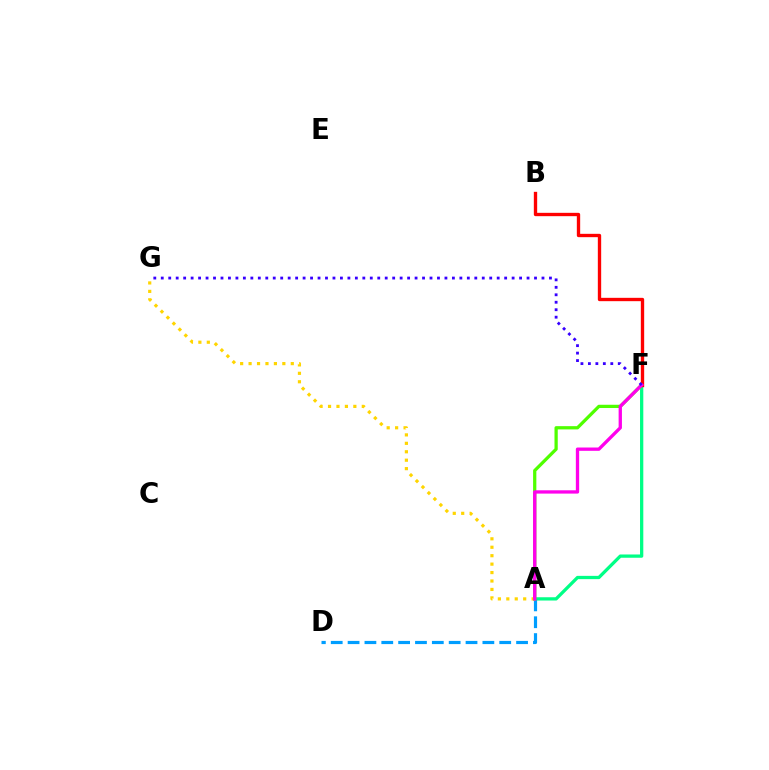{('A', 'F'): [{'color': '#00ff86', 'line_style': 'solid', 'thickness': 2.36}, {'color': '#4fff00', 'line_style': 'solid', 'thickness': 2.34}, {'color': '#ff00ed', 'line_style': 'solid', 'thickness': 2.39}], ('A', 'D'): [{'color': '#009eff', 'line_style': 'dashed', 'thickness': 2.29}], ('A', 'G'): [{'color': '#ffd500', 'line_style': 'dotted', 'thickness': 2.29}], ('B', 'F'): [{'color': '#ff0000', 'line_style': 'solid', 'thickness': 2.41}], ('F', 'G'): [{'color': '#3700ff', 'line_style': 'dotted', 'thickness': 2.03}]}